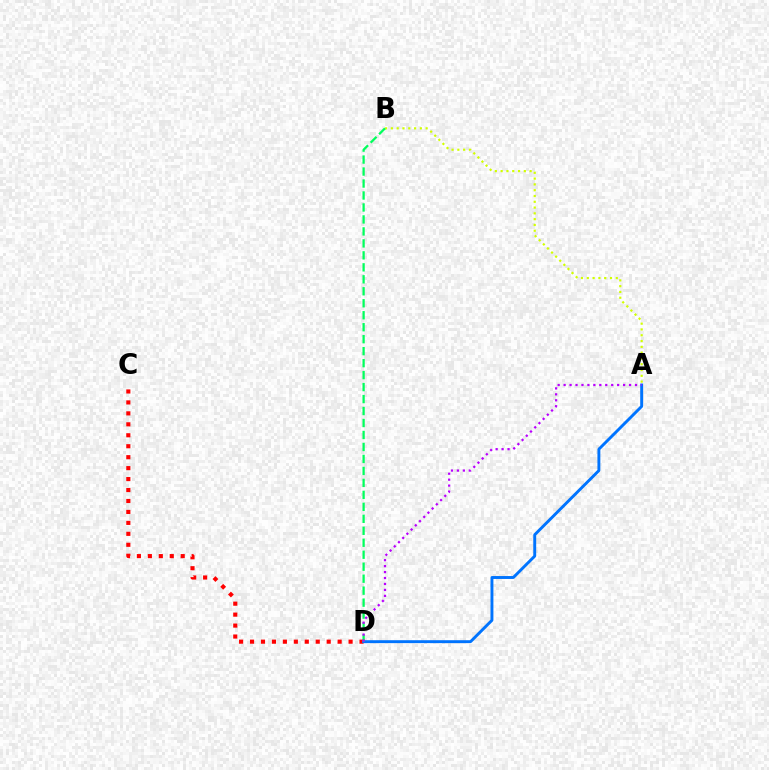{('C', 'D'): [{'color': '#ff0000', 'line_style': 'dotted', 'thickness': 2.98}], ('A', 'D'): [{'color': '#0074ff', 'line_style': 'solid', 'thickness': 2.1}, {'color': '#b900ff', 'line_style': 'dotted', 'thickness': 1.62}], ('A', 'B'): [{'color': '#d1ff00', 'line_style': 'dotted', 'thickness': 1.57}], ('B', 'D'): [{'color': '#00ff5c', 'line_style': 'dashed', 'thickness': 1.63}]}